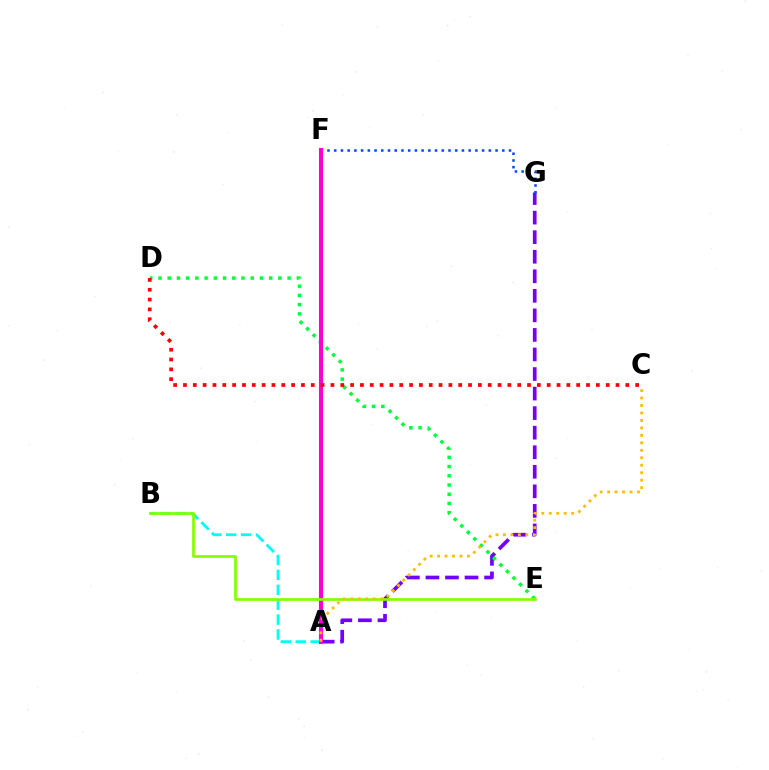{('A', 'G'): [{'color': '#7200ff', 'line_style': 'dashed', 'thickness': 2.66}], ('F', 'G'): [{'color': '#004bff', 'line_style': 'dotted', 'thickness': 1.83}], ('D', 'E'): [{'color': '#00ff39', 'line_style': 'dotted', 'thickness': 2.51}], ('A', 'B'): [{'color': '#00fff6', 'line_style': 'dashed', 'thickness': 2.02}], ('A', 'F'): [{'color': '#ff00cf', 'line_style': 'solid', 'thickness': 2.95}], ('C', 'D'): [{'color': '#ff0000', 'line_style': 'dotted', 'thickness': 2.67}], ('B', 'E'): [{'color': '#84ff00', 'line_style': 'solid', 'thickness': 1.95}], ('A', 'C'): [{'color': '#ffbd00', 'line_style': 'dotted', 'thickness': 2.03}]}